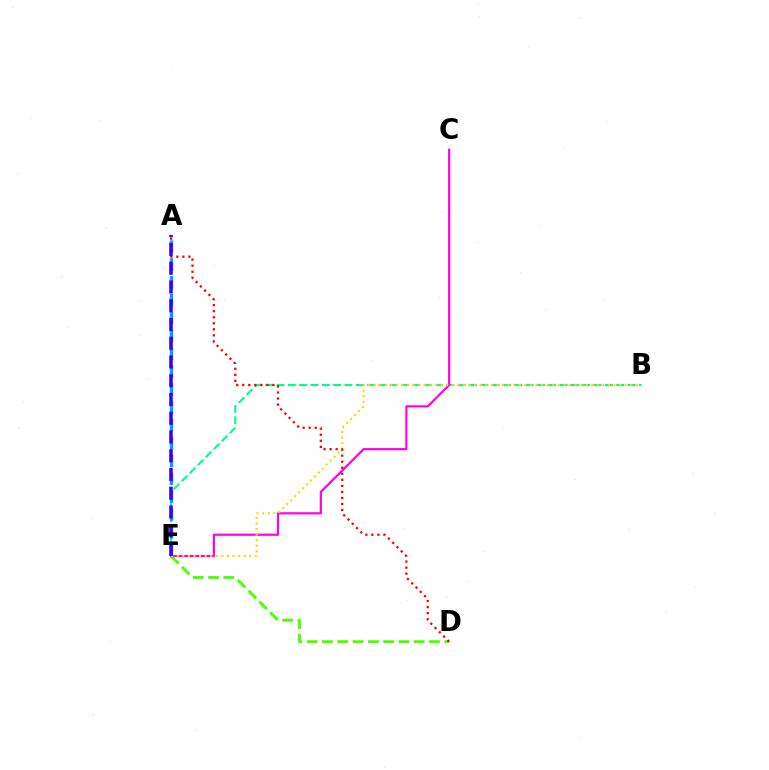{('B', 'E'): [{'color': '#00ff86', 'line_style': 'dashed', 'thickness': 1.54}, {'color': '#ffd500', 'line_style': 'dotted', 'thickness': 1.52}], ('D', 'E'): [{'color': '#4fff00', 'line_style': 'dashed', 'thickness': 2.08}], ('C', 'E'): [{'color': '#ff00ed', 'line_style': 'solid', 'thickness': 1.58}], ('A', 'E'): [{'color': '#009eff', 'line_style': 'dashed', 'thickness': 2.43}, {'color': '#3700ff', 'line_style': 'dashed', 'thickness': 2.55}], ('A', 'D'): [{'color': '#ff0000', 'line_style': 'dotted', 'thickness': 1.64}]}